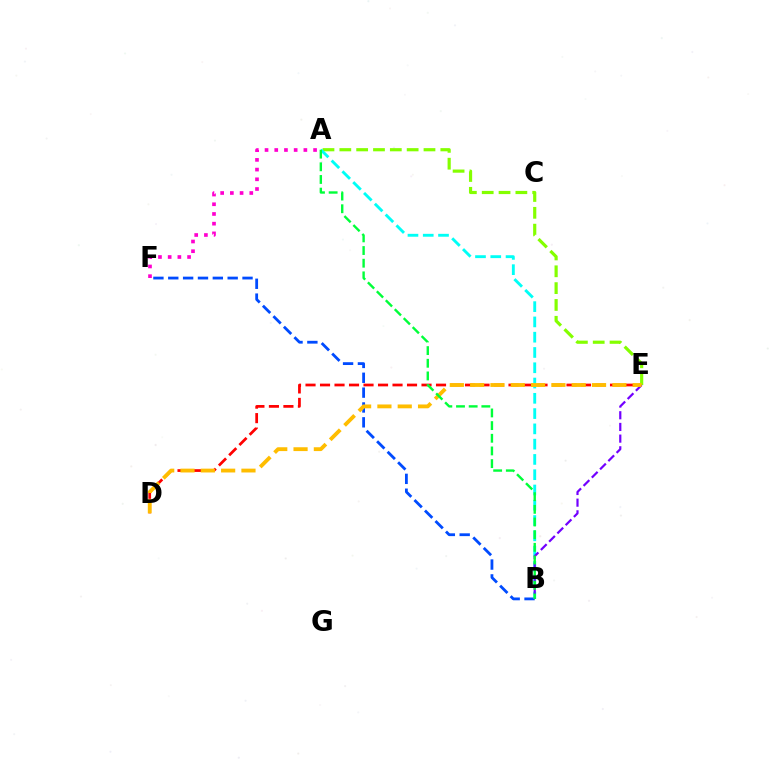{('D', 'E'): [{'color': '#ff0000', 'line_style': 'dashed', 'thickness': 1.97}, {'color': '#ffbd00', 'line_style': 'dashed', 'thickness': 2.76}], ('B', 'F'): [{'color': '#004bff', 'line_style': 'dashed', 'thickness': 2.02}], ('A', 'F'): [{'color': '#ff00cf', 'line_style': 'dotted', 'thickness': 2.64}], ('A', 'E'): [{'color': '#84ff00', 'line_style': 'dashed', 'thickness': 2.29}], ('A', 'B'): [{'color': '#00fff6', 'line_style': 'dashed', 'thickness': 2.08}, {'color': '#00ff39', 'line_style': 'dashed', 'thickness': 1.72}], ('B', 'E'): [{'color': '#7200ff', 'line_style': 'dashed', 'thickness': 1.59}]}